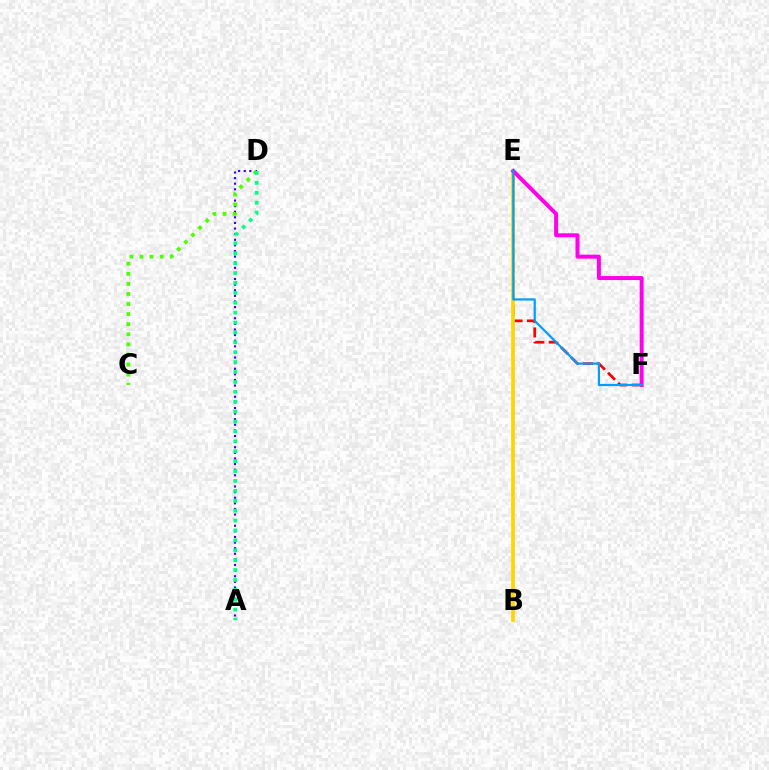{('E', 'F'): [{'color': '#ff0000', 'line_style': 'dashed', 'thickness': 1.95}, {'color': '#ff00ed', 'line_style': 'solid', 'thickness': 2.86}, {'color': '#009eff', 'line_style': 'solid', 'thickness': 1.59}], ('B', 'E'): [{'color': '#ffd500', 'line_style': 'solid', 'thickness': 2.66}], ('A', 'D'): [{'color': '#3700ff', 'line_style': 'dotted', 'thickness': 1.52}, {'color': '#00ff86', 'line_style': 'dotted', 'thickness': 2.69}], ('C', 'D'): [{'color': '#4fff00', 'line_style': 'dotted', 'thickness': 2.74}]}